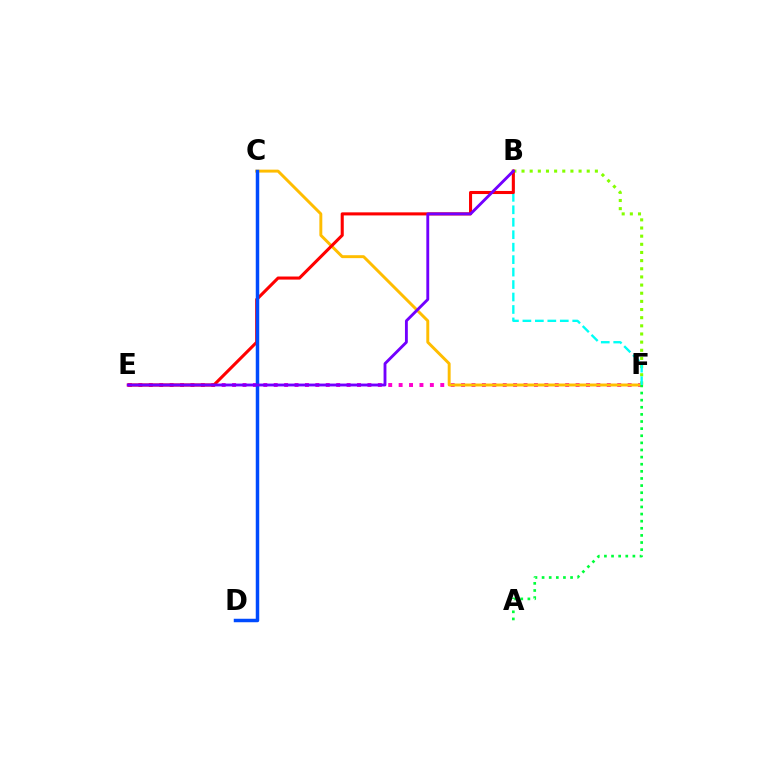{('E', 'F'): [{'color': '#ff00cf', 'line_style': 'dotted', 'thickness': 2.83}], ('B', 'F'): [{'color': '#84ff00', 'line_style': 'dotted', 'thickness': 2.21}, {'color': '#00fff6', 'line_style': 'dashed', 'thickness': 1.69}], ('C', 'F'): [{'color': '#ffbd00', 'line_style': 'solid', 'thickness': 2.11}], ('B', 'E'): [{'color': '#ff0000', 'line_style': 'solid', 'thickness': 2.22}, {'color': '#7200ff', 'line_style': 'solid', 'thickness': 2.06}], ('A', 'F'): [{'color': '#00ff39', 'line_style': 'dotted', 'thickness': 1.93}], ('C', 'D'): [{'color': '#004bff', 'line_style': 'solid', 'thickness': 2.5}]}